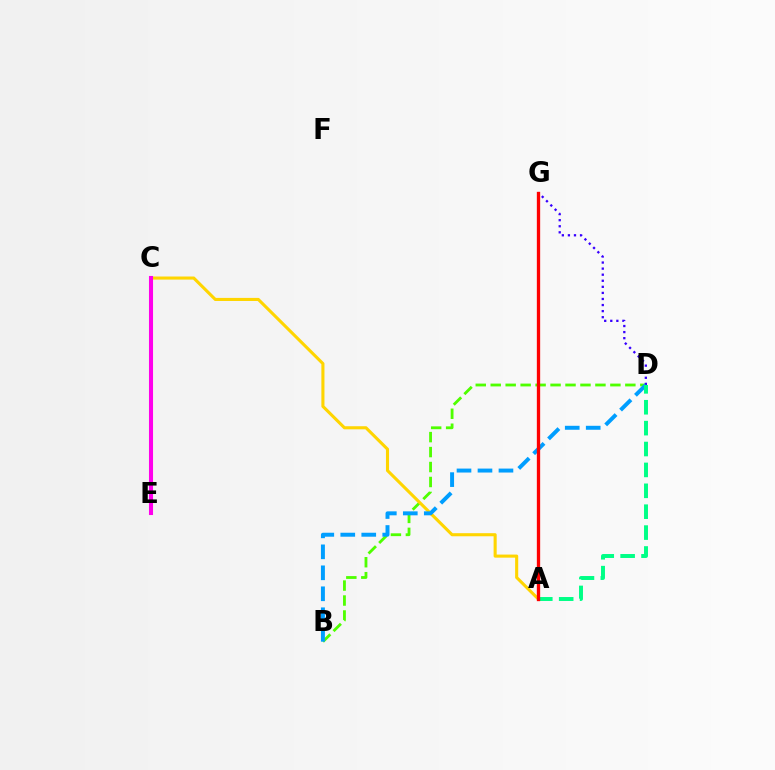{('B', 'D'): [{'color': '#4fff00', 'line_style': 'dashed', 'thickness': 2.03}, {'color': '#009eff', 'line_style': 'dashed', 'thickness': 2.85}], ('A', 'C'): [{'color': '#ffd500', 'line_style': 'solid', 'thickness': 2.22}], ('D', 'G'): [{'color': '#3700ff', 'line_style': 'dotted', 'thickness': 1.65}], ('C', 'E'): [{'color': '#ff00ed', 'line_style': 'solid', 'thickness': 2.93}], ('A', 'D'): [{'color': '#00ff86', 'line_style': 'dashed', 'thickness': 2.84}], ('A', 'G'): [{'color': '#ff0000', 'line_style': 'solid', 'thickness': 2.39}]}